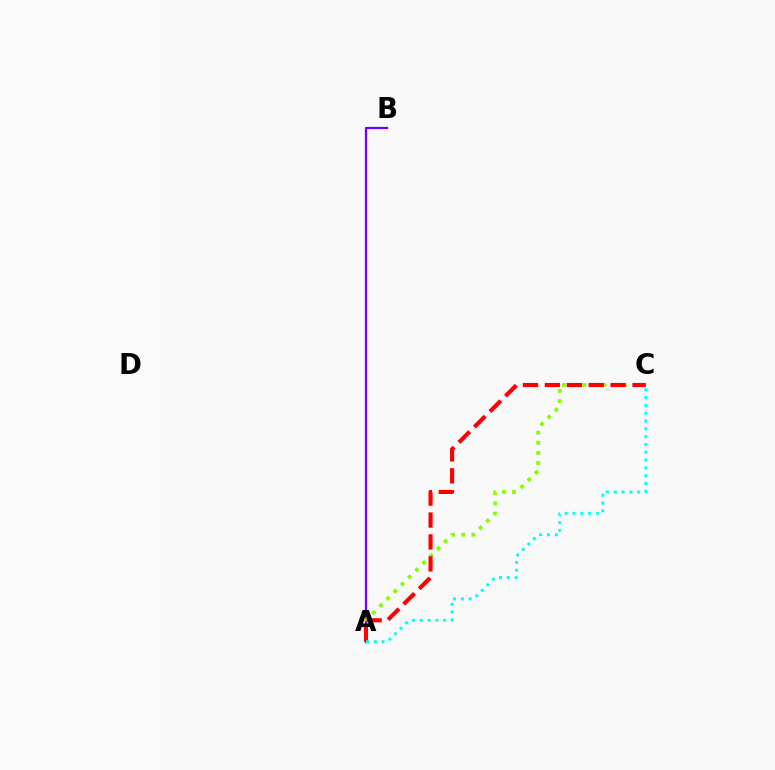{('A', 'B'): [{'color': '#7200ff', 'line_style': 'solid', 'thickness': 1.64}], ('A', 'C'): [{'color': '#84ff00', 'line_style': 'dotted', 'thickness': 2.75}, {'color': '#ff0000', 'line_style': 'dashed', 'thickness': 2.98}, {'color': '#00fff6', 'line_style': 'dotted', 'thickness': 2.12}]}